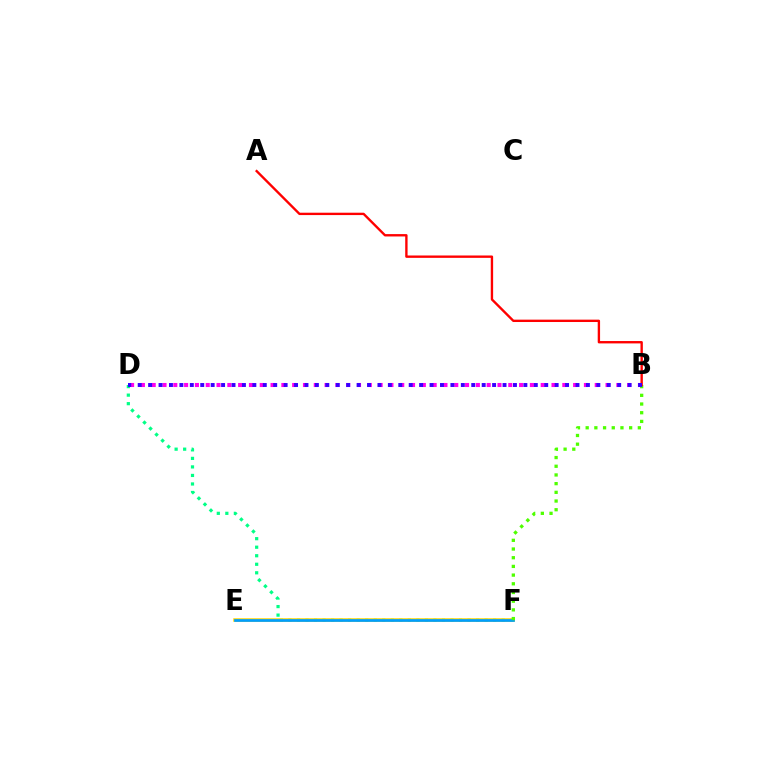{('D', 'F'): [{'color': '#00ff86', 'line_style': 'dotted', 'thickness': 2.32}], ('E', 'F'): [{'color': '#ffd500', 'line_style': 'solid', 'thickness': 2.52}, {'color': '#009eff', 'line_style': 'solid', 'thickness': 1.94}], ('B', 'D'): [{'color': '#ff00ed', 'line_style': 'dotted', 'thickness': 2.94}, {'color': '#3700ff', 'line_style': 'dotted', 'thickness': 2.83}], ('B', 'F'): [{'color': '#4fff00', 'line_style': 'dotted', 'thickness': 2.36}], ('A', 'B'): [{'color': '#ff0000', 'line_style': 'solid', 'thickness': 1.7}]}